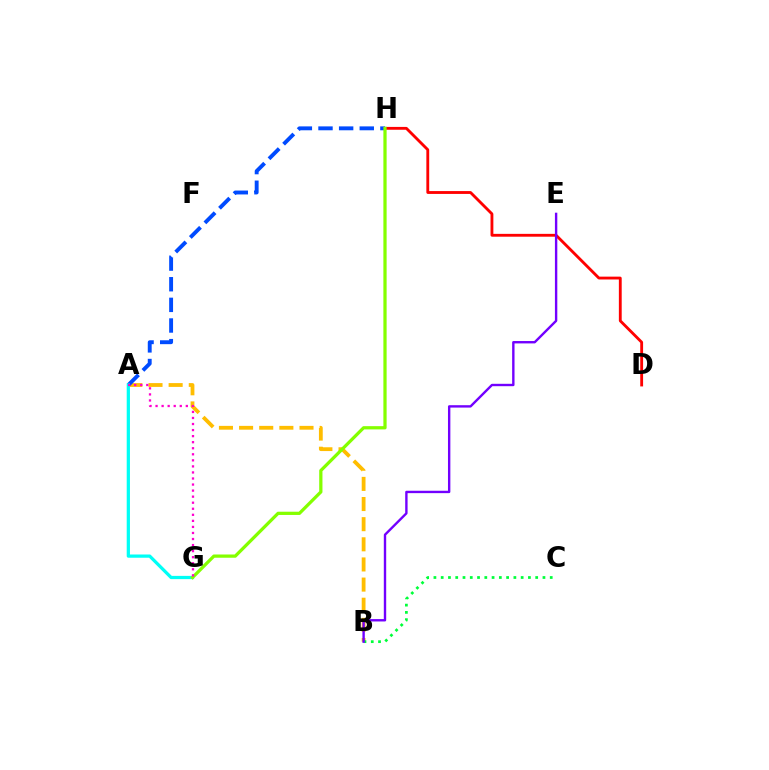{('D', 'H'): [{'color': '#ff0000', 'line_style': 'solid', 'thickness': 2.04}], ('A', 'B'): [{'color': '#ffbd00', 'line_style': 'dashed', 'thickness': 2.74}], ('B', 'C'): [{'color': '#00ff39', 'line_style': 'dotted', 'thickness': 1.98}], ('A', 'H'): [{'color': '#004bff', 'line_style': 'dashed', 'thickness': 2.8}], ('A', 'G'): [{'color': '#00fff6', 'line_style': 'solid', 'thickness': 2.34}, {'color': '#ff00cf', 'line_style': 'dotted', 'thickness': 1.64}], ('G', 'H'): [{'color': '#84ff00', 'line_style': 'solid', 'thickness': 2.34}], ('B', 'E'): [{'color': '#7200ff', 'line_style': 'solid', 'thickness': 1.72}]}